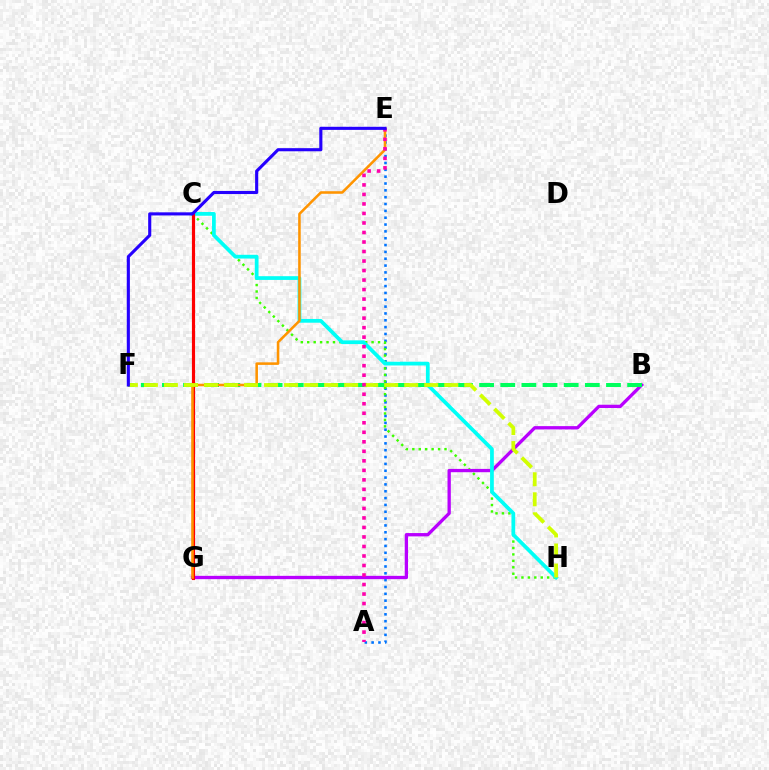{('A', 'E'): [{'color': '#0074ff', 'line_style': 'dotted', 'thickness': 1.86}, {'color': '#ff00ac', 'line_style': 'dotted', 'thickness': 2.59}], ('C', 'H'): [{'color': '#3dff00', 'line_style': 'dotted', 'thickness': 1.75}, {'color': '#00fff6', 'line_style': 'solid', 'thickness': 2.69}], ('B', 'G'): [{'color': '#b900ff', 'line_style': 'solid', 'thickness': 2.38}], ('B', 'F'): [{'color': '#00ff5c', 'line_style': 'dashed', 'thickness': 2.87}], ('C', 'G'): [{'color': '#ff0000', 'line_style': 'solid', 'thickness': 2.28}], ('E', 'G'): [{'color': '#ff9400', 'line_style': 'solid', 'thickness': 1.84}], ('F', 'H'): [{'color': '#d1ff00', 'line_style': 'dashed', 'thickness': 2.72}], ('E', 'F'): [{'color': '#2500ff', 'line_style': 'solid', 'thickness': 2.24}]}